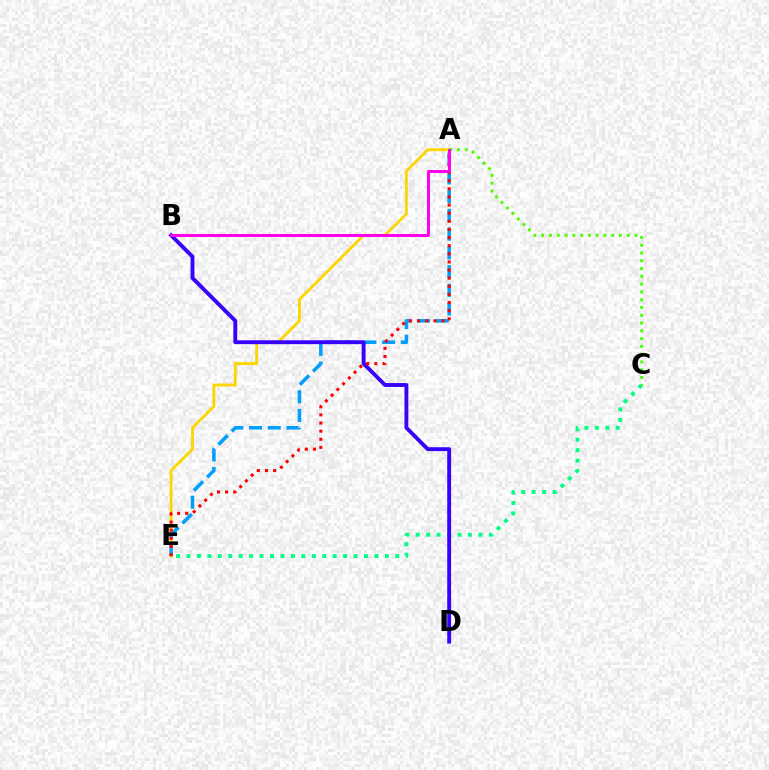{('A', 'E'): [{'color': '#ffd500', 'line_style': 'solid', 'thickness': 2.05}, {'color': '#009eff', 'line_style': 'dashed', 'thickness': 2.55}, {'color': '#ff0000', 'line_style': 'dotted', 'thickness': 2.21}], ('C', 'E'): [{'color': '#00ff86', 'line_style': 'dotted', 'thickness': 2.84}], ('A', 'C'): [{'color': '#4fff00', 'line_style': 'dotted', 'thickness': 2.11}], ('B', 'D'): [{'color': '#3700ff', 'line_style': 'solid', 'thickness': 2.79}], ('A', 'B'): [{'color': '#ff00ed', 'line_style': 'solid', 'thickness': 2.14}]}